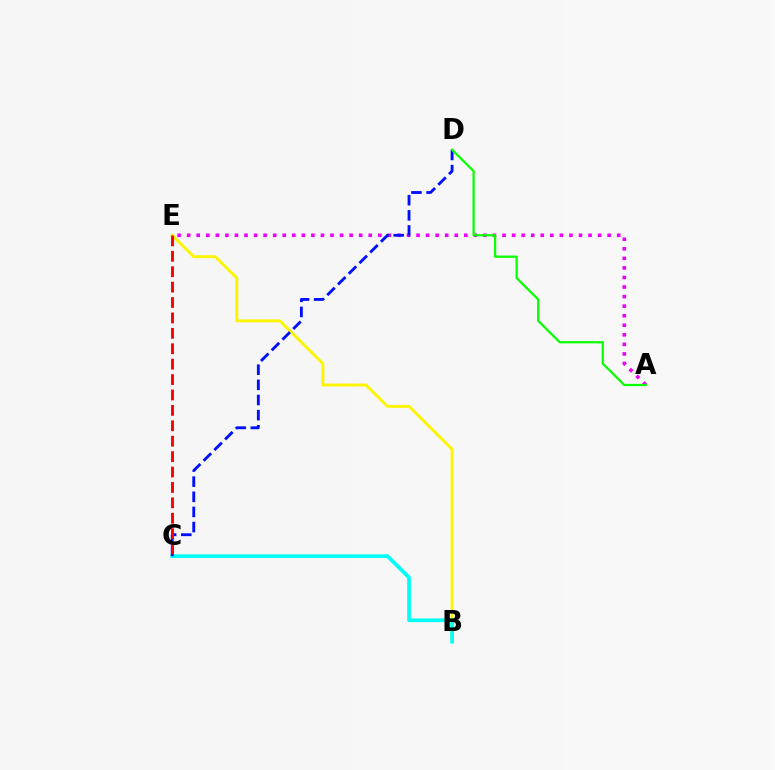{('A', 'E'): [{'color': '#ee00ff', 'line_style': 'dotted', 'thickness': 2.6}], ('B', 'E'): [{'color': '#fcf500', 'line_style': 'solid', 'thickness': 2.11}], ('B', 'C'): [{'color': '#00fff6', 'line_style': 'solid', 'thickness': 2.68}], ('C', 'D'): [{'color': '#0010ff', 'line_style': 'dashed', 'thickness': 2.06}], ('A', 'D'): [{'color': '#08ff00', 'line_style': 'solid', 'thickness': 1.6}], ('C', 'E'): [{'color': '#ff0000', 'line_style': 'dashed', 'thickness': 2.09}]}